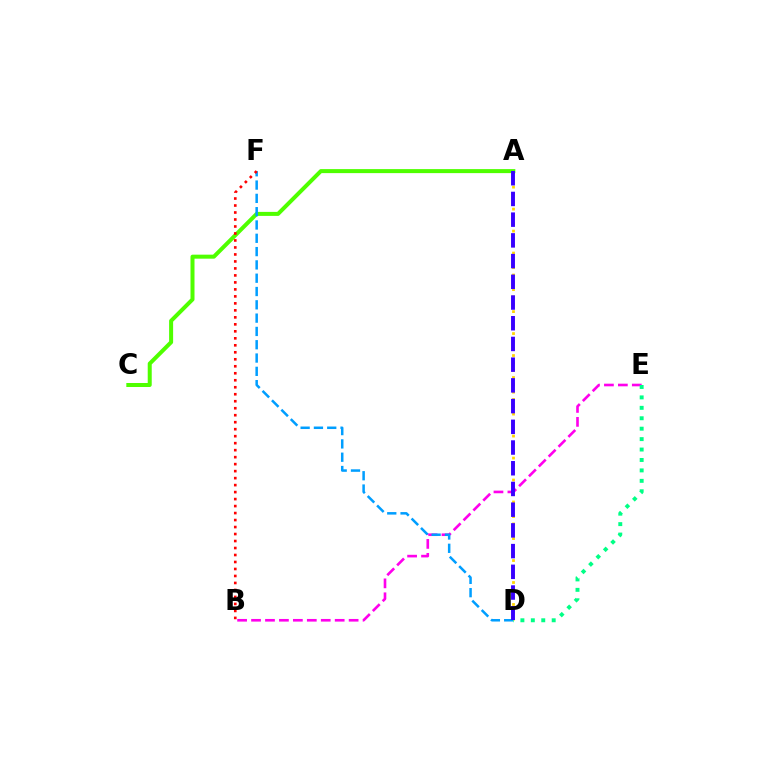{('B', 'E'): [{'color': '#ff00ed', 'line_style': 'dashed', 'thickness': 1.89}], ('A', 'D'): [{'color': '#ffd500', 'line_style': 'dotted', 'thickness': 1.99}, {'color': '#3700ff', 'line_style': 'dashed', 'thickness': 2.81}], ('A', 'C'): [{'color': '#4fff00', 'line_style': 'solid', 'thickness': 2.89}], ('D', 'F'): [{'color': '#009eff', 'line_style': 'dashed', 'thickness': 1.81}], ('B', 'F'): [{'color': '#ff0000', 'line_style': 'dotted', 'thickness': 1.9}], ('D', 'E'): [{'color': '#00ff86', 'line_style': 'dotted', 'thickness': 2.83}]}